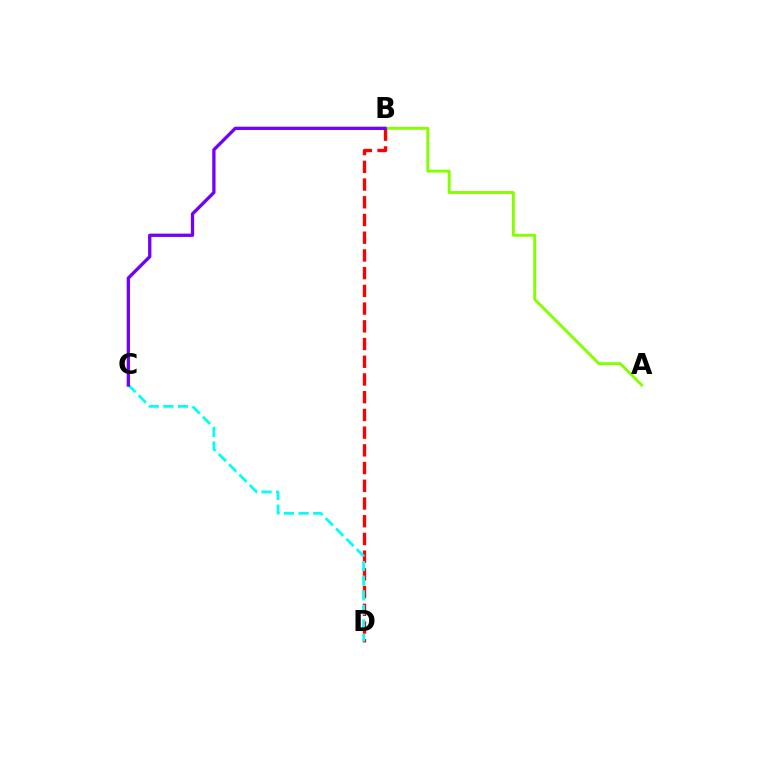{('A', 'B'): [{'color': '#84ff00', 'line_style': 'solid', 'thickness': 2.09}], ('B', 'D'): [{'color': '#ff0000', 'line_style': 'dashed', 'thickness': 2.41}], ('C', 'D'): [{'color': '#00fff6', 'line_style': 'dashed', 'thickness': 1.98}], ('B', 'C'): [{'color': '#7200ff', 'line_style': 'solid', 'thickness': 2.37}]}